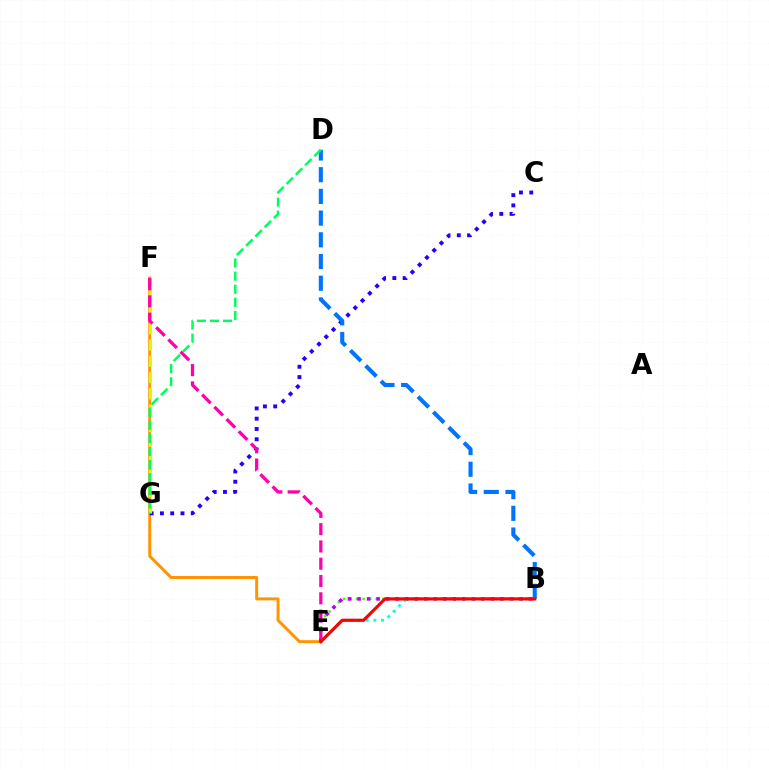{('E', 'F'): [{'color': '#ff9400', 'line_style': 'solid', 'thickness': 2.13}, {'color': '#ff00ac', 'line_style': 'dashed', 'thickness': 2.35}], ('C', 'G'): [{'color': '#2500ff', 'line_style': 'dotted', 'thickness': 2.79}], ('B', 'E'): [{'color': '#3dff00', 'line_style': 'dotted', 'thickness': 1.77}, {'color': '#b900ff', 'line_style': 'dotted', 'thickness': 2.59}, {'color': '#00fff6', 'line_style': 'dotted', 'thickness': 2.09}, {'color': '#ff0000', 'line_style': 'solid', 'thickness': 2.28}], ('B', 'D'): [{'color': '#0074ff', 'line_style': 'dashed', 'thickness': 2.95}], ('F', 'G'): [{'color': '#d1ff00', 'line_style': 'dashed', 'thickness': 2.21}], ('D', 'G'): [{'color': '#00ff5c', 'line_style': 'dashed', 'thickness': 1.78}]}